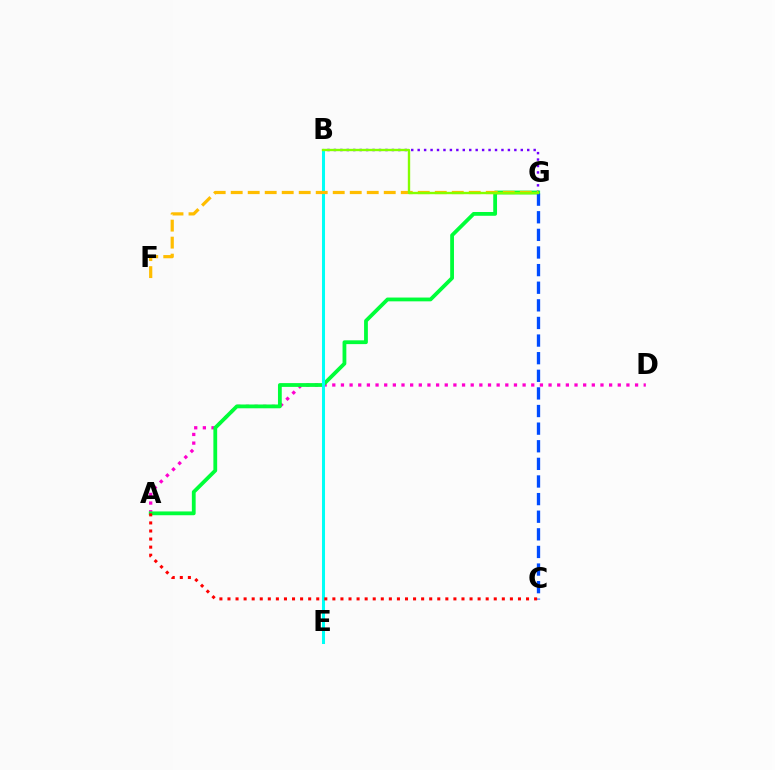{('B', 'G'): [{'color': '#7200ff', 'line_style': 'dotted', 'thickness': 1.75}, {'color': '#84ff00', 'line_style': 'solid', 'thickness': 1.71}], ('A', 'D'): [{'color': '#ff00cf', 'line_style': 'dotted', 'thickness': 2.35}], ('A', 'G'): [{'color': '#00ff39', 'line_style': 'solid', 'thickness': 2.73}], ('B', 'E'): [{'color': '#00fff6', 'line_style': 'solid', 'thickness': 2.18}], ('F', 'G'): [{'color': '#ffbd00', 'line_style': 'dashed', 'thickness': 2.31}], ('C', 'G'): [{'color': '#004bff', 'line_style': 'dashed', 'thickness': 2.39}], ('A', 'C'): [{'color': '#ff0000', 'line_style': 'dotted', 'thickness': 2.19}]}